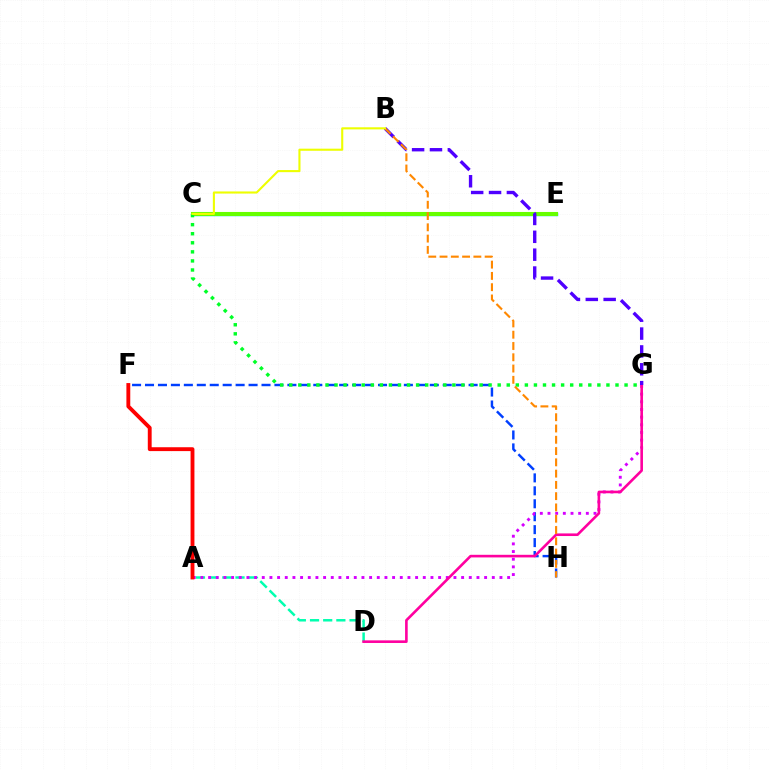{('F', 'H'): [{'color': '#003fff', 'line_style': 'dashed', 'thickness': 1.76}], ('C', 'E'): [{'color': '#00c7ff', 'line_style': 'solid', 'thickness': 2.46}, {'color': '#66ff00', 'line_style': 'solid', 'thickness': 2.93}], ('A', 'D'): [{'color': '#00ffaf', 'line_style': 'dashed', 'thickness': 1.79}], ('A', 'G'): [{'color': '#d600ff', 'line_style': 'dotted', 'thickness': 2.08}], ('A', 'F'): [{'color': '#ff0000', 'line_style': 'solid', 'thickness': 2.78}], ('D', 'G'): [{'color': '#ff00a0', 'line_style': 'solid', 'thickness': 1.89}], ('C', 'G'): [{'color': '#00ff27', 'line_style': 'dotted', 'thickness': 2.46}], ('B', 'G'): [{'color': '#4f00ff', 'line_style': 'dashed', 'thickness': 2.43}], ('B', 'H'): [{'color': '#ff8800', 'line_style': 'dashed', 'thickness': 1.53}], ('B', 'C'): [{'color': '#eeff00', 'line_style': 'solid', 'thickness': 1.51}]}